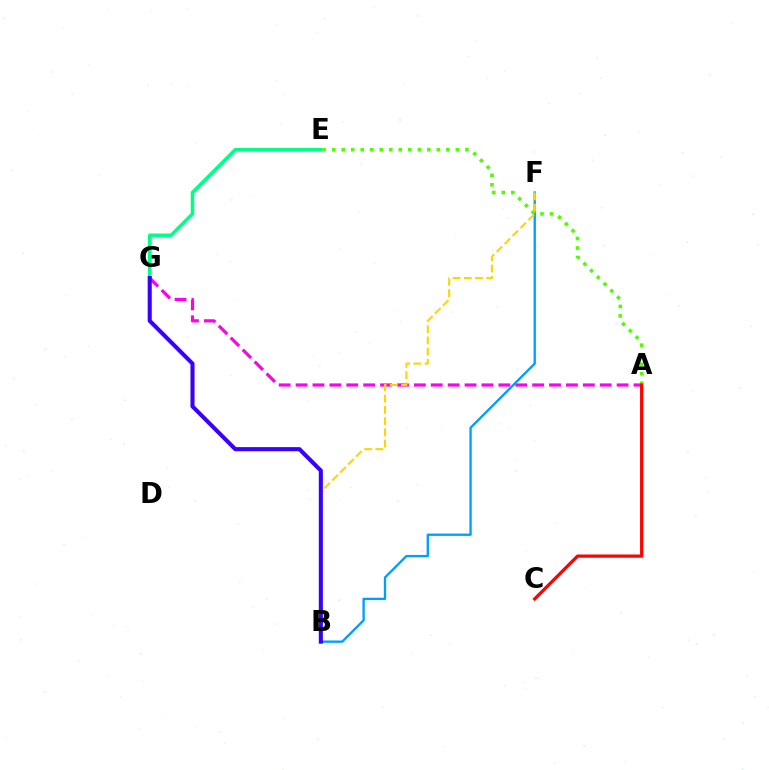{('B', 'F'): [{'color': '#009eff', 'line_style': 'solid', 'thickness': 1.69}, {'color': '#ffd500', 'line_style': 'dashed', 'thickness': 1.53}], ('A', 'G'): [{'color': '#ff00ed', 'line_style': 'dashed', 'thickness': 2.3}], ('E', 'G'): [{'color': '#00ff86', 'line_style': 'solid', 'thickness': 2.55}], ('A', 'E'): [{'color': '#4fff00', 'line_style': 'dotted', 'thickness': 2.59}], ('B', 'G'): [{'color': '#3700ff', 'line_style': 'solid', 'thickness': 2.93}], ('A', 'C'): [{'color': '#ff0000', 'line_style': 'solid', 'thickness': 2.32}]}